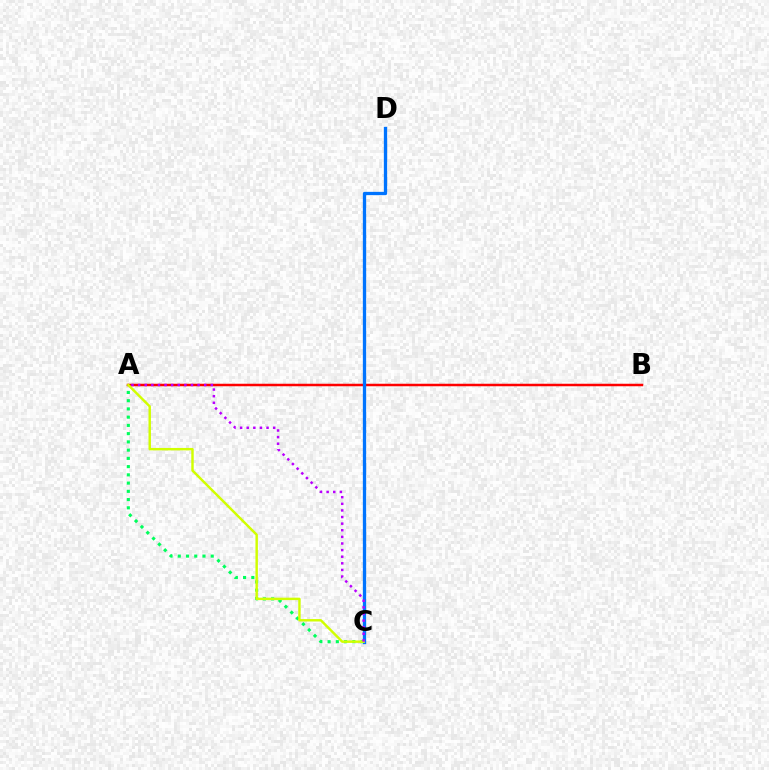{('A', 'C'): [{'color': '#00ff5c', 'line_style': 'dotted', 'thickness': 2.24}, {'color': '#d1ff00', 'line_style': 'solid', 'thickness': 1.76}, {'color': '#b900ff', 'line_style': 'dotted', 'thickness': 1.8}], ('A', 'B'): [{'color': '#ff0000', 'line_style': 'solid', 'thickness': 1.8}], ('C', 'D'): [{'color': '#0074ff', 'line_style': 'solid', 'thickness': 2.37}]}